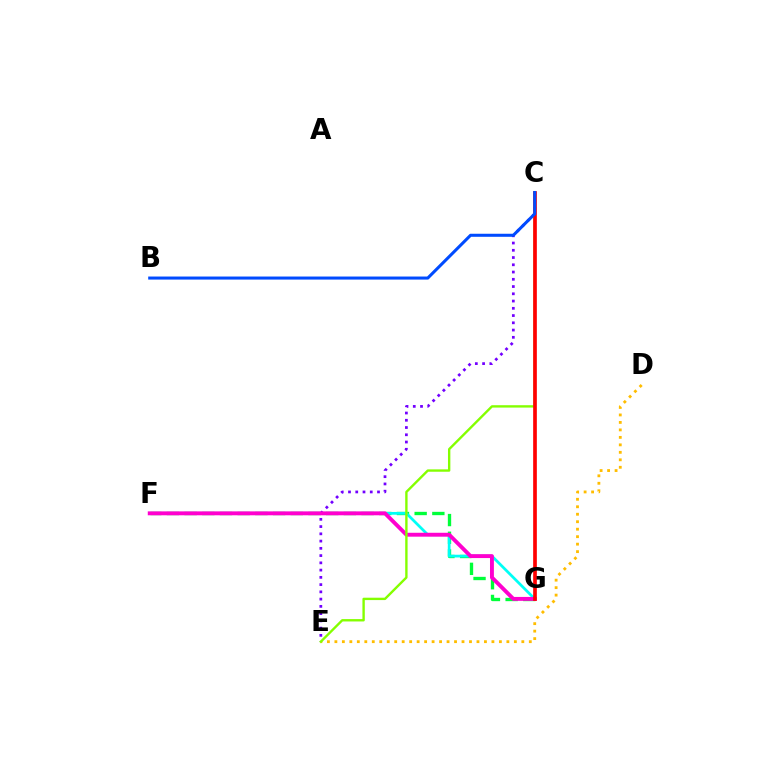{('D', 'E'): [{'color': '#ffbd00', 'line_style': 'dotted', 'thickness': 2.03}], ('F', 'G'): [{'color': '#00ff39', 'line_style': 'dashed', 'thickness': 2.4}, {'color': '#00fff6', 'line_style': 'solid', 'thickness': 1.98}, {'color': '#ff00cf', 'line_style': 'solid', 'thickness': 2.81}], ('C', 'E'): [{'color': '#7200ff', 'line_style': 'dotted', 'thickness': 1.97}, {'color': '#84ff00', 'line_style': 'solid', 'thickness': 1.71}], ('C', 'G'): [{'color': '#ff0000', 'line_style': 'solid', 'thickness': 2.65}], ('B', 'C'): [{'color': '#004bff', 'line_style': 'solid', 'thickness': 2.2}]}